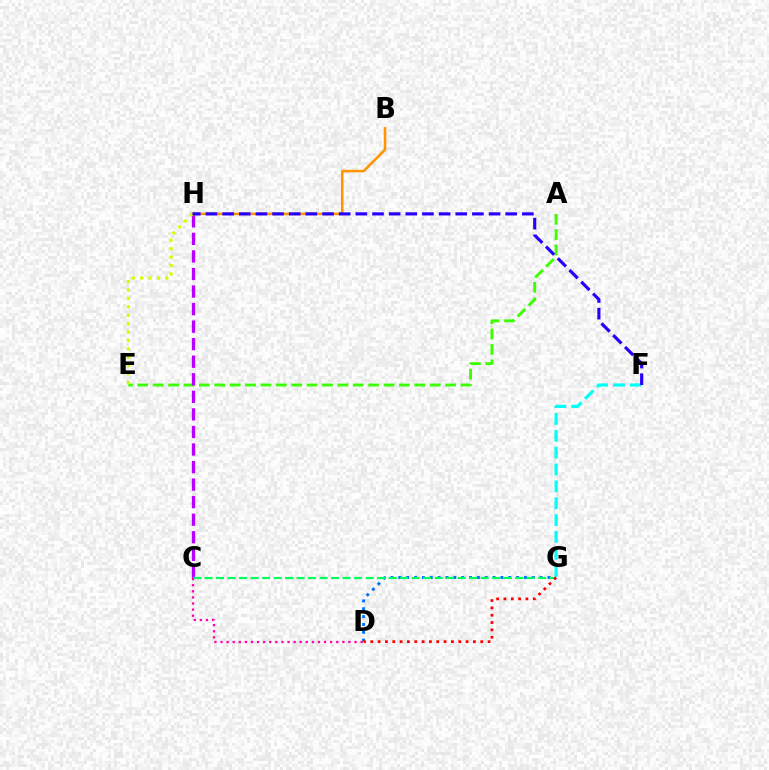{('A', 'E'): [{'color': '#3dff00', 'line_style': 'dashed', 'thickness': 2.09}], ('C', 'H'): [{'color': '#b900ff', 'line_style': 'dashed', 'thickness': 2.38}], ('D', 'G'): [{'color': '#0074ff', 'line_style': 'dotted', 'thickness': 2.13}, {'color': '#ff0000', 'line_style': 'dotted', 'thickness': 1.99}], ('F', 'G'): [{'color': '#00fff6', 'line_style': 'dashed', 'thickness': 2.29}], ('C', 'G'): [{'color': '#00ff5c', 'line_style': 'dashed', 'thickness': 1.56}], ('C', 'D'): [{'color': '#ff00ac', 'line_style': 'dotted', 'thickness': 1.66}], ('B', 'H'): [{'color': '#ff9400', 'line_style': 'solid', 'thickness': 1.82}], ('E', 'H'): [{'color': '#d1ff00', 'line_style': 'dotted', 'thickness': 2.28}], ('F', 'H'): [{'color': '#2500ff', 'line_style': 'dashed', 'thickness': 2.26}]}